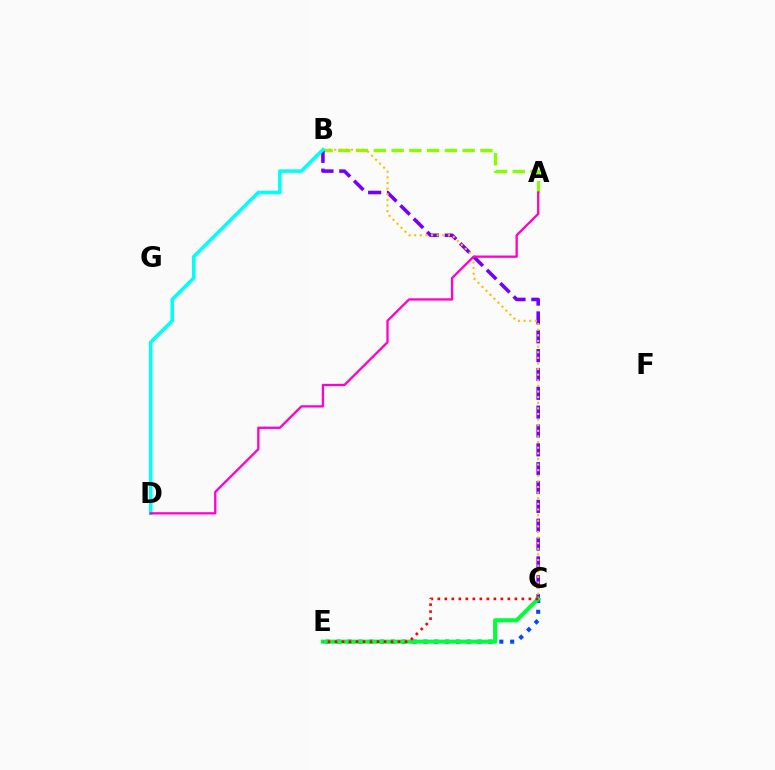{('A', 'B'): [{'color': '#84ff00', 'line_style': 'dashed', 'thickness': 2.41}], ('C', 'E'): [{'color': '#004bff', 'line_style': 'dotted', 'thickness': 2.95}, {'color': '#00ff39', 'line_style': 'solid', 'thickness': 2.94}, {'color': '#ff0000', 'line_style': 'dotted', 'thickness': 1.9}], ('B', 'C'): [{'color': '#7200ff', 'line_style': 'dashed', 'thickness': 2.56}, {'color': '#ffbd00', 'line_style': 'dotted', 'thickness': 1.53}], ('B', 'D'): [{'color': '#00fff6', 'line_style': 'solid', 'thickness': 2.56}], ('A', 'D'): [{'color': '#ff00cf', 'line_style': 'solid', 'thickness': 1.66}]}